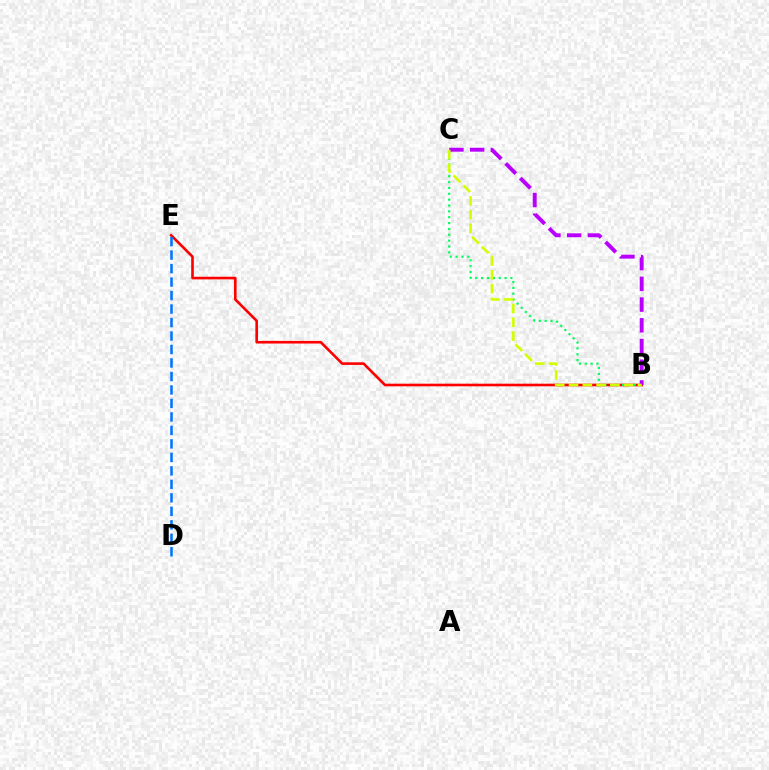{('B', 'E'): [{'color': '#ff0000', 'line_style': 'solid', 'thickness': 1.89}], ('B', 'C'): [{'color': '#00ff5c', 'line_style': 'dotted', 'thickness': 1.59}, {'color': '#b900ff', 'line_style': 'dashed', 'thickness': 2.81}, {'color': '#d1ff00', 'line_style': 'dashed', 'thickness': 1.87}], ('D', 'E'): [{'color': '#0074ff', 'line_style': 'dashed', 'thickness': 1.83}]}